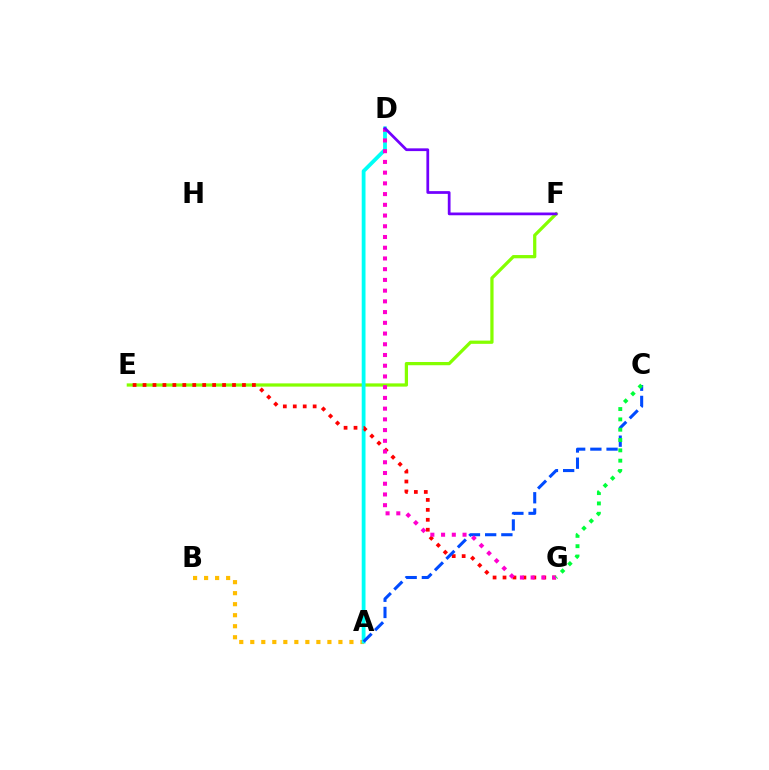{('A', 'B'): [{'color': '#ffbd00', 'line_style': 'dotted', 'thickness': 2.99}], ('E', 'F'): [{'color': '#84ff00', 'line_style': 'solid', 'thickness': 2.33}], ('A', 'D'): [{'color': '#00fff6', 'line_style': 'solid', 'thickness': 2.73}], ('E', 'G'): [{'color': '#ff0000', 'line_style': 'dotted', 'thickness': 2.7}], ('A', 'C'): [{'color': '#004bff', 'line_style': 'dashed', 'thickness': 2.2}], ('D', 'G'): [{'color': '#ff00cf', 'line_style': 'dotted', 'thickness': 2.91}], ('D', 'F'): [{'color': '#7200ff', 'line_style': 'solid', 'thickness': 1.98}], ('C', 'G'): [{'color': '#00ff39', 'line_style': 'dotted', 'thickness': 2.8}]}